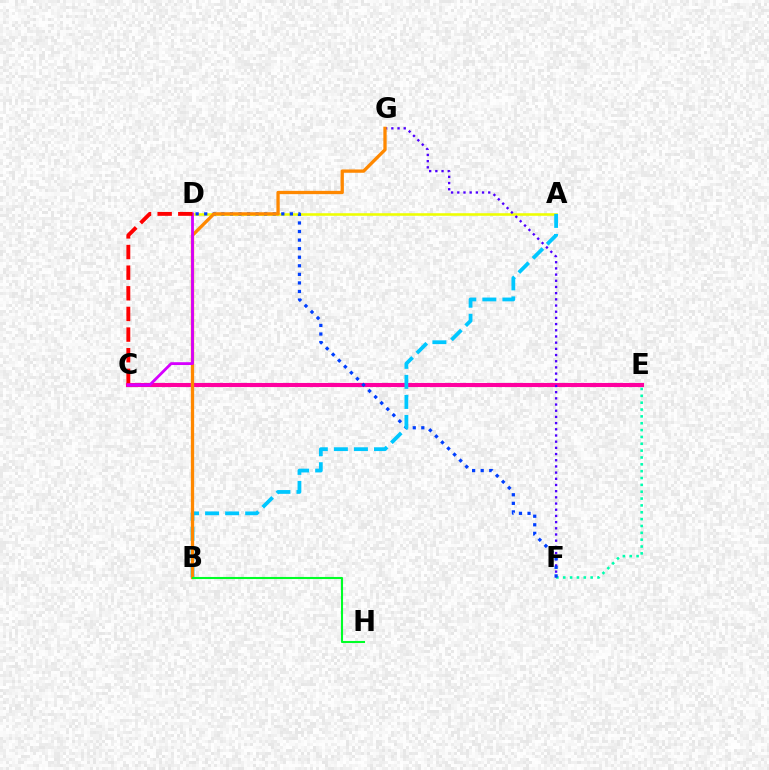{('C', 'E'): [{'color': '#66ff00', 'line_style': 'dashed', 'thickness': 1.92}, {'color': '#ff00a0', 'line_style': 'solid', 'thickness': 2.95}], ('A', 'D'): [{'color': '#eeff00', 'line_style': 'solid', 'thickness': 1.85}], ('E', 'F'): [{'color': '#00ffaf', 'line_style': 'dotted', 'thickness': 1.86}], ('F', 'G'): [{'color': '#4f00ff', 'line_style': 'dotted', 'thickness': 1.68}], ('D', 'F'): [{'color': '#003fff', 'line_style': 'dotted', 'thickness': 2.33}], ('A', 'B'): [{'color': '#00c7ff', 'line_style': 'dashed', 'thickness': 2.72}], ('B', 'G'): [{'color': '#ff8800', 'line_style': 'solid', 'thickness': 2.37}], ('C', 'D'): [{'color': '#d600ff', 'line_style': 'solid', 'thickness': 2.02}, {'color': '#ff0000', 'line_style': 'dashed', 'thickness': 2.8}], ('B', 'H'): [{'color': '#00ff27', 'line_style': 'solid', 'thickness': 1.5}]}